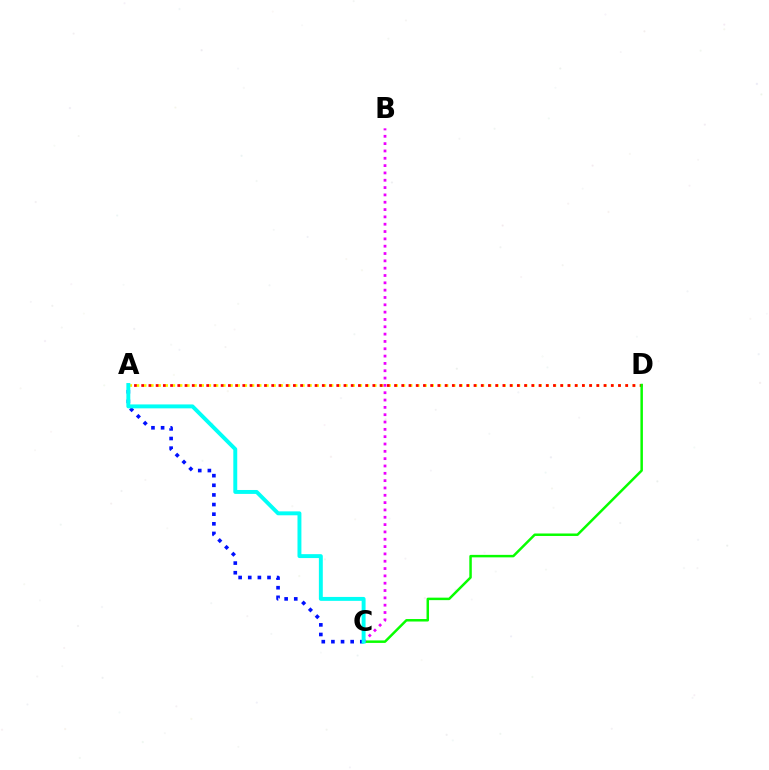{('A', 'D'): [{'color': '#fcf500', 'line_style': 'dotted', 'thickness': 1.95}, {'color': '#ff0000', 'line_style': 'dotted', 'thickness': 1.96}], ('C', 'D'): [{'color': '#08ff00', 'line_style': 'solid', 'thickness': 1.79}], ('B', 'C'): [{'color': '#ee00ff', 'line_style': 'dotted', 'thickness': 1.99}], ('A', 'C'): [{'color': '#0010ff', 'line_style': 'dotted', 'thickness': 2.62}, {'color': '#00fff6', 'line_style': 'solid', 'thickness': 2.82}]}